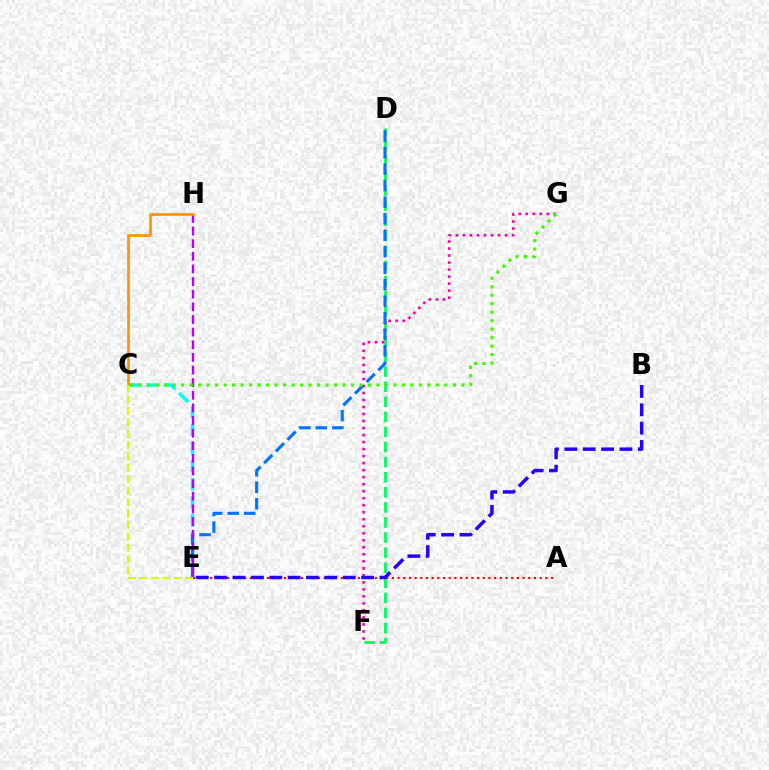{('D', 'F'): [{'color': '#00ff5c', 'line_style': 'dashed', 'thickness': 2.05}], ('F', 'G'): [{'color': '#ff00ac', 'line_style': 'dotted', 'thickness': 1.91}], ('C', 'E'): [{'color': '#00fff6', 'line_style': 'dashed', 'thickness': 2.45}, {'color': '#d1ff00', 'line_style': 'dashed', 'thickness': 1.55}], ('A', 'E'): [{'color': '#ff0000', 'line_style': 'dotted', 'thickness': 1.54}], ('D', 'E'): [{'color': '#0074ff', 'line_style': 'dashed', 'thickness': 2.24}], ('E', 'H'): [{'color': '#b900ff', 'line_style': 'dashed', 'thickness': 1.72}], ('C', 'G'): [{'color': '#3dff00', 'line_style': 'dotted', 'thickness': 2.31}], ('C', 'H'): [{'color': '#ff9400', 'line_style': 'solid', 'thickness': 1.93}], ('B', 'E'): [{'color': '#2500ff', 'line_style': 'dashed', 'thickness': 2.5}]}